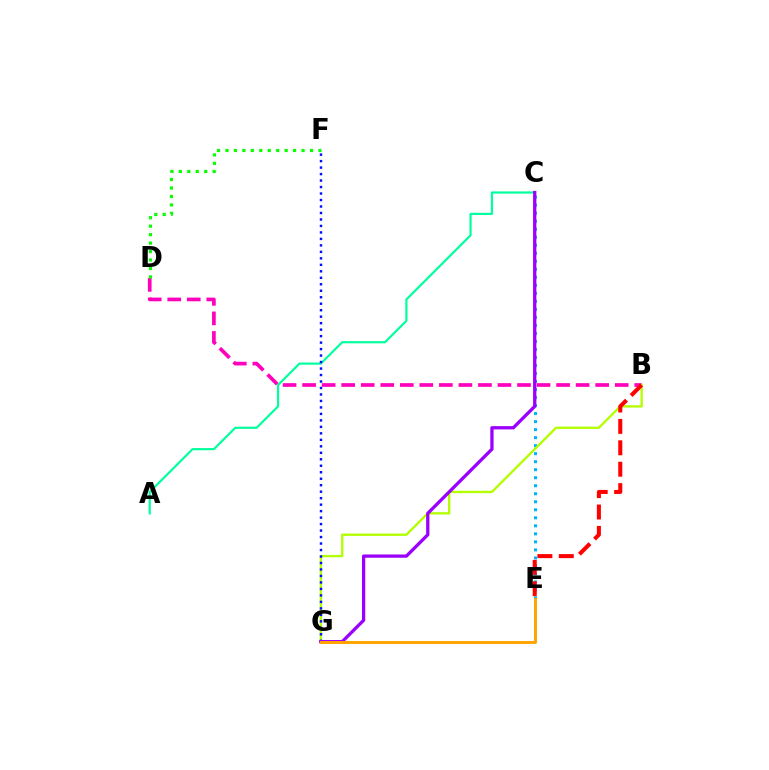{('A', 'C'): [{'color': '#00ff9d', 'line_style': 'solid', 'thickness': 1.57}], ('B', 'D'): [{'color': '#ff00bd', 'line_style': 'dashed', 'thickness': 2.65}], ('C', 'E'): [{'color': '#00b5ff', 'line_style': 'dotted', 'thickness': 2.18}], ('B', 'G'): [{'color': '#b3ff00', 'line_style': 'solid', 'thickness': 1.68}], ('F', 'G'): [{'color': '#0010ff', 'line_style': 'dotted', 'thickness': 1.76}], ('B', 'E'): [{'color': '#ff0000', 'line_style': 'dashed', 'thickness': 2.91}], ('C', 'G'): [{'color': '#9b00ff', 'line_style': 'solid', 'thickness': 2.36}], ('D', 'F'): [{'color': '#08ff00', 'line_style': 'dotted', 'thickness': 2.3}], ('E', 'G'): [{'color': '#ffa500', 'line_style': 'solid', 'thickness': 2.13}]}